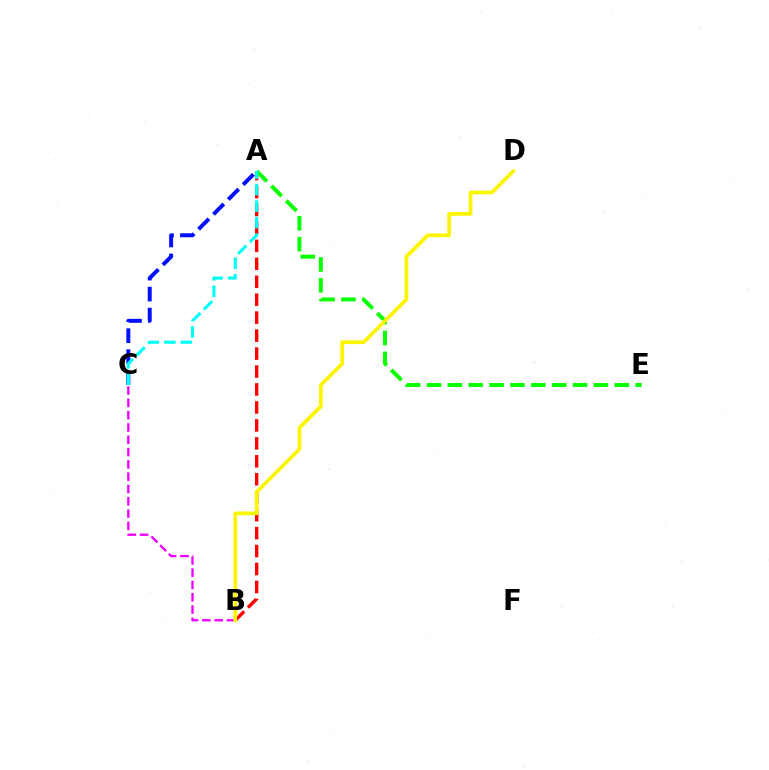{('A', 'C'): [{'color': '#0010ff', 'line_style': 'dashed', 'thickness': 2.85}, {'color': '#00fff6', 'line_style': 'dashed', 'thickness': 2.24}], ('A', 'B'): [{'color': '#ff0000', 'line_style': 'dashed', 'thickness': 2.44}], ('B', 'C'): [{'color': '#ee00ff', 'line_style': 'dashed', 'thickness': 1.67}], ('A', 'E'): [{'color': '#08ff00', 'line_style': 'dashed', 'thickness': 2.83}], ('B', 'D'): [{'color': '#fcf500', 'line_style': 'solid', 'thickness': 2.69}]}